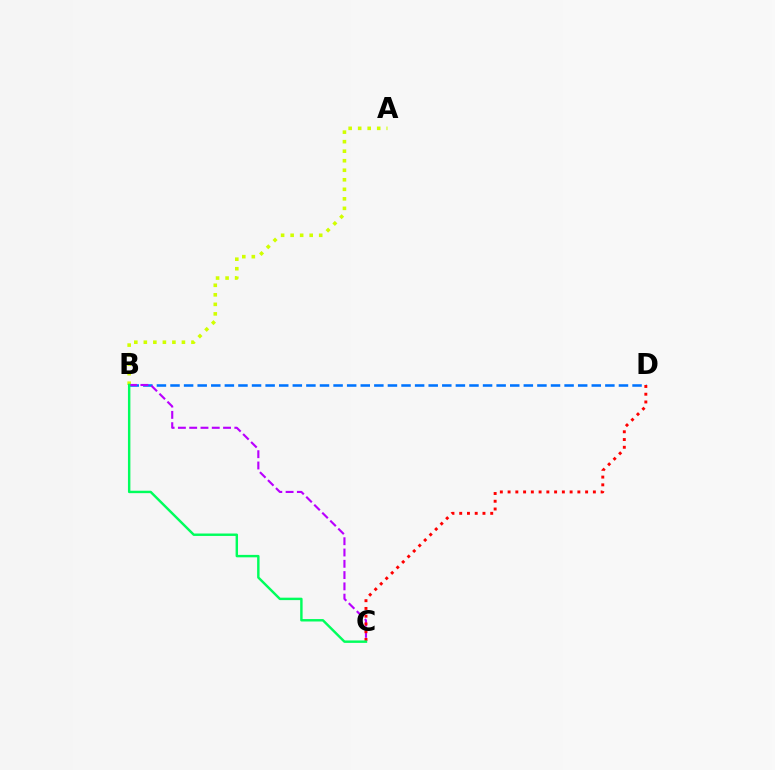{('B', 'D'): [{'color': '#0074ff', 'line_style': 'dashed', 'thickness': 1.85}], ('A', 'B'): [{'color': '#d1ff00', 'line_style': 'dotted', 'thickness': 2.59}], ('B', 'C'): [{'color': '#b900ff', 'line_style': 'dashed', 'thickness': 1.53}, {'color': '#00ff5c', 'line_style': 'solid', 'thickness': 1.75}], ('C', 'D'): [{'color': '#ff0000', 'line_style': 'dotted', 'thickness': 2.11}]}